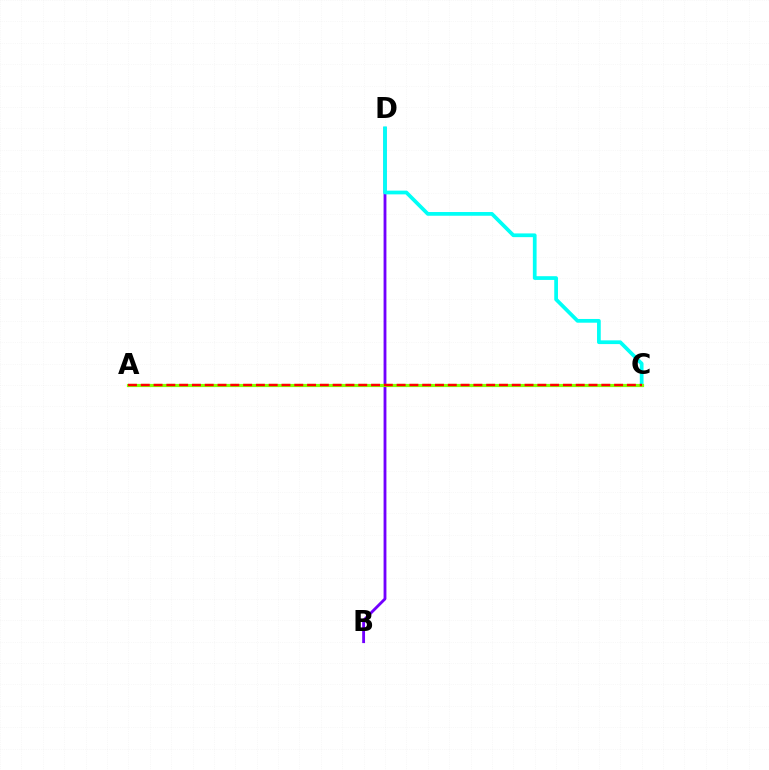{('B', 'D'): [{'color': '#7200ff', 'line_style': 'solid', 'thickness': 2.04}], ('C', 'D'): [{'color': '#00fff6', 'line_style': 'solid', 'thickness': 2.69}], ('A', 'C'): [{'color': '#84ff00', 'line_style': 'solid', 'thickness': 2.29}, {'color': '#ff0000', 'line_style': 'dashed', 'thickness': 1.74}]}